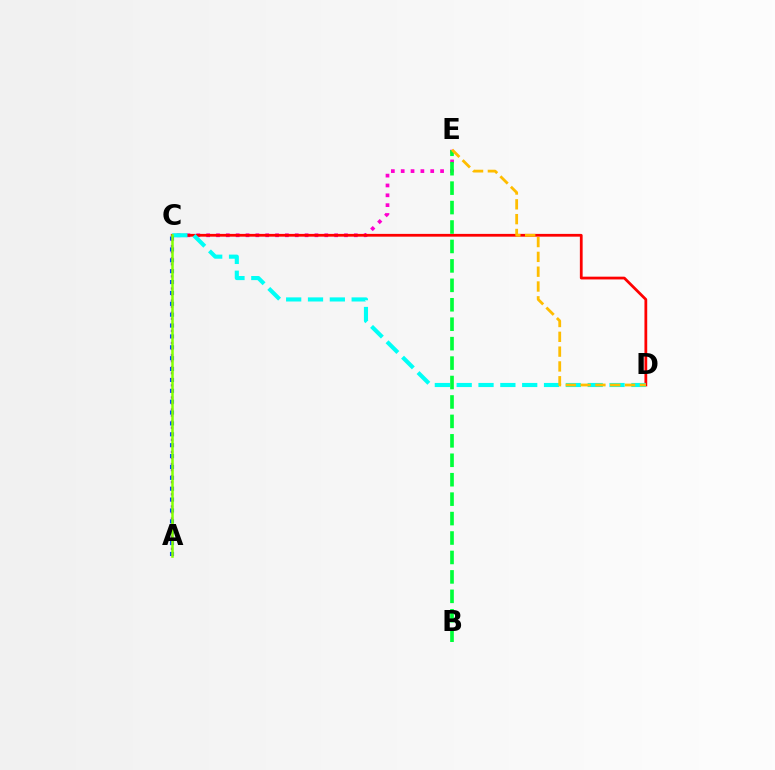{('C', 'E'): [{'color': '#ff00cf', 'line_style': 'dotted', 'thickness': 2.68}], ('C', 'D'): [{'color': '#ff0000', 'line_style': 'solid', 'thickness': 1.99}, {'color': '#00fff6', 'line_style': 'dashed', 'thickness': 2.97}], ('B', 'E'): [{'color': '#00ff39', 'line_style': 'dashed', 'thickness': 2.64}], ('D', 'E'): [{'color': '#ffbd00', 'line_style': 'dashed', 'thickness': 2.01}], ('A', 'C'): [{'color': '#004bff', 'line_style': 'dotted', 'thickness': 2.95}, {'color': '#7200ff', 'line_style': 'dotted', 'thickness': 1.64}, {'color': '#84ff00', 'line_style': 'solid', 'thickness': 1.8}]}